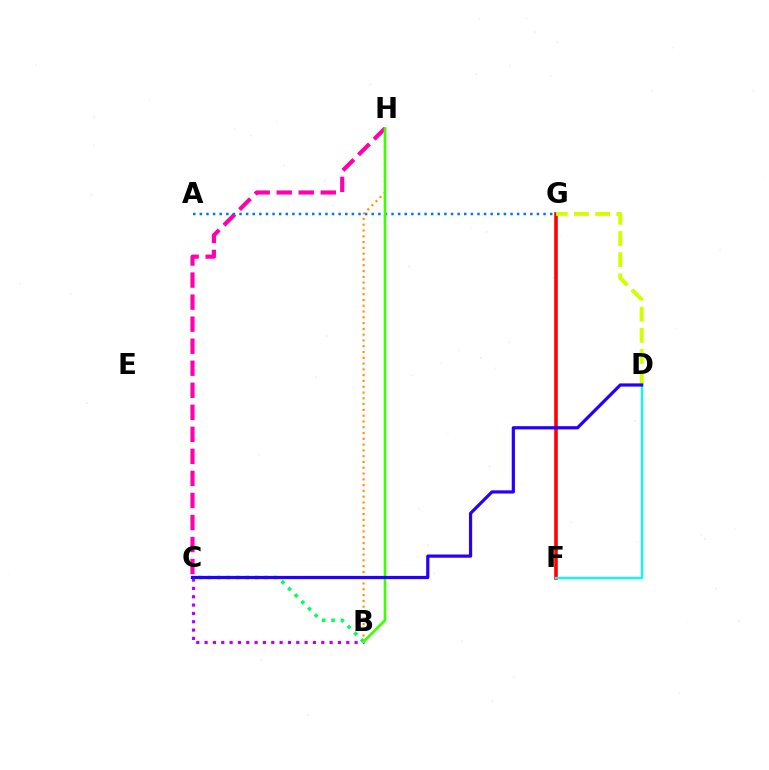{('C', 'H'): [{'color': '#ff00ac', 'line_style': 'dashed', 'thickness': 2.99}], ('F', 'G'): [{'color': '#ff0000', 'line_style': 'solid', 'thickness': 2.58}], ('A', 'G'): [{'color': '#0074ff', 'line_style': 'dotted', 'thickness': 1.8}], ('B', 'H'): [{'color': '#ff9400', 'line_style': 'dotted', 'thickness': 1.57}, {'color': '#3dff00', 'line_style': 'solid', 'thickness': 1.91}], ('B', 'C'): [{'color': '#b900ff', 'line_style': 'dotted', 'thickness': 2.26}, {'color': '#00ff5c', 'line_style': 'dotted', 'thickness': 2.56}], ('D', 'G'): [{'color': '#d1ff00', 'line_style': 'dashed', 'thickness': 2.87}], ('D', 'F'): [{'color': '#00fff6', 'line_style': 'solid', 'thickness': 1.6}], ('C', 'D'): [{'color': '#2500ff', 'line_style': 'solid', 'thickness': 2.31}]}